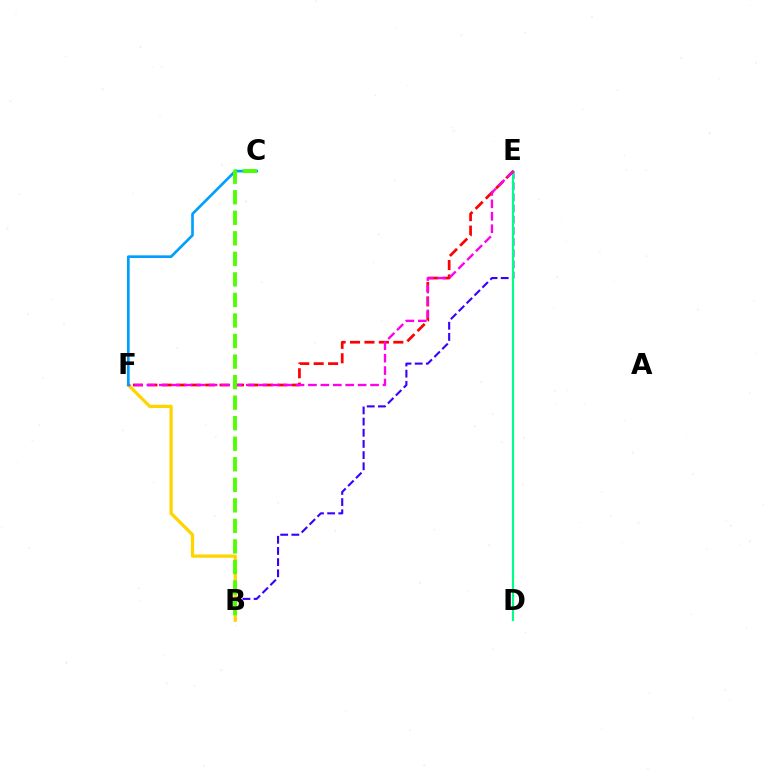{('B', 'E'): [{'color': '#3700ff', 'line_style': 'dashed', 'thickness': 1.52}], ('D', 'E'): [{'color': '#00ff86', 'line_style': 'solid', 'thickness': 1.54}], ('E', 'F'): [{'color': '#ff0000', 'line_style': 'dashed', 'thickness': 1.96}, {'color': '#ff00ed', 'line_style': 'dashed', 'thickness': 1.69}], ('B', 'F'): [{'color': '#ffd500', 'line_style': 'solid', 'thickness': 2.34}], ('C', 'F'): [{'color': '#009eff', 'line_style': 'solid', 'thickness': 1.92}], ('B', 'C'): [{'color': '#4fff00', 'line_style': 'dashed', 'thickness': 2.79}]}